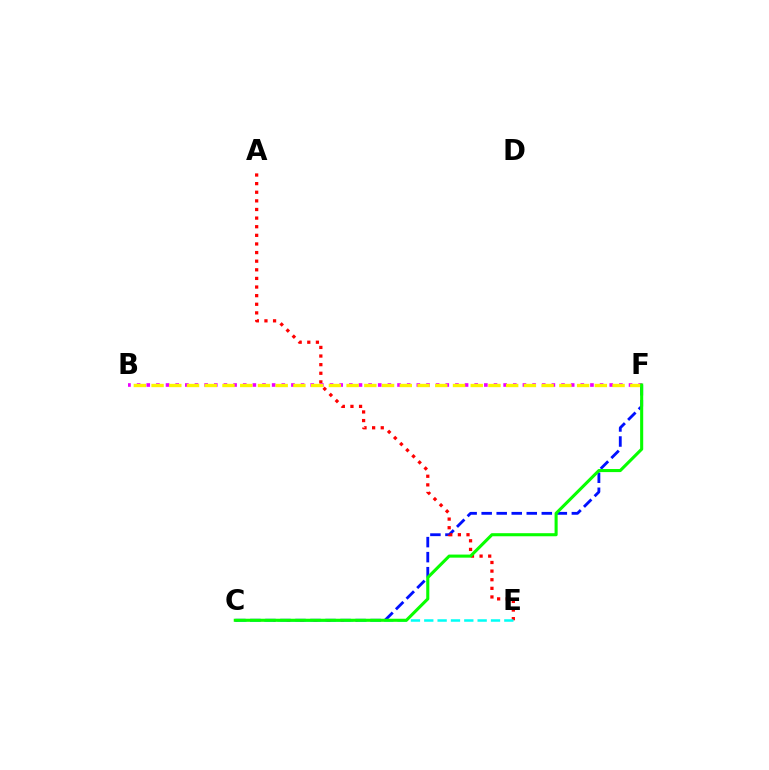{('C', 'F'): [{'color': '#0010ff', 'line_style': 'dashed', 'thickness': 2.04}, {'color': '#08ff00', 'line_style': 'solid', 'thickness': 2.22}], ('A', 'E'): [{'color': '#ff0000', 'line_style': 'dotted', 'thickness': 2.34}], ('C', 'E'): [{'color': '#00fff6', 'line_style': 'dashed', 'thickness': 1.81}], ('B', 'F'): [{'color': '#ee00ff', 'line_style': 'dotted', 'thickness': 2.62}, {'color': '#fcf500', 'line_style': 'dashed', 'thickness': 2.41}]}